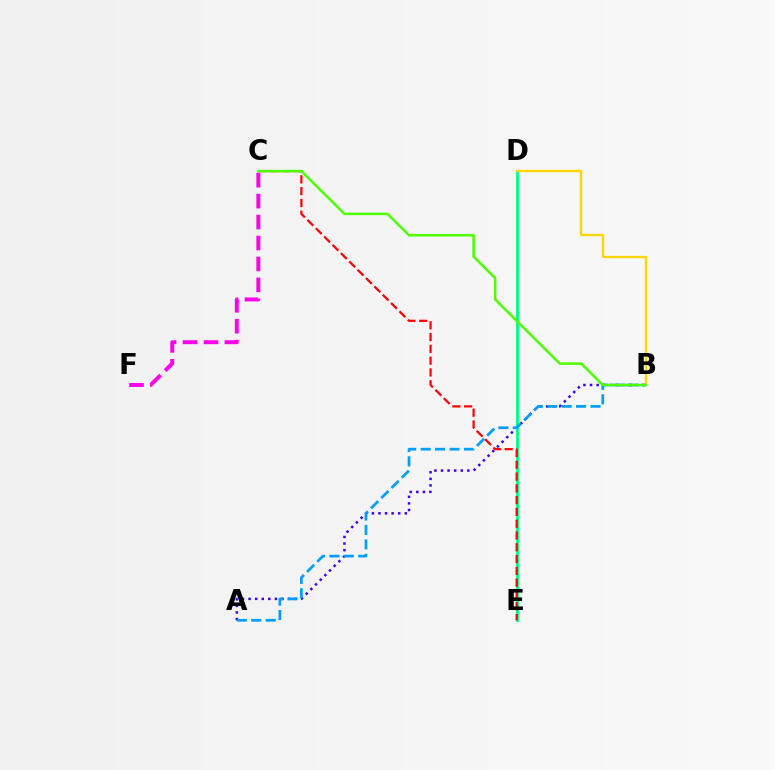{('A', 'B'): [{'color': '#3700ff', 'line_style': 'dotted', 'thickness': 1.79}, {'color': '#009eff', 'line_style': 'dashed', 'thickness': 1.96}], ('D', 'E'): [{'color': '#00ff86', 'line_style': 'solid', 'thickness': 2.05}], ('C', 'F'): [{'color': '#ff00ed', 'line_style': 'dashed', 'thickness': 2.84}], ('C', 'E'): [{'color': '#ff0000', 'line_style': 'dashed', 'thickness': 1.6}], ('B', 'D'): [{'color': '#ffd500', 'line_style': 'solid', 'thickness': 1.69}], ('B', 'C'): [{'color': '#4fff00', 'line_style': 'solid', 'thickness': 1.82}]}